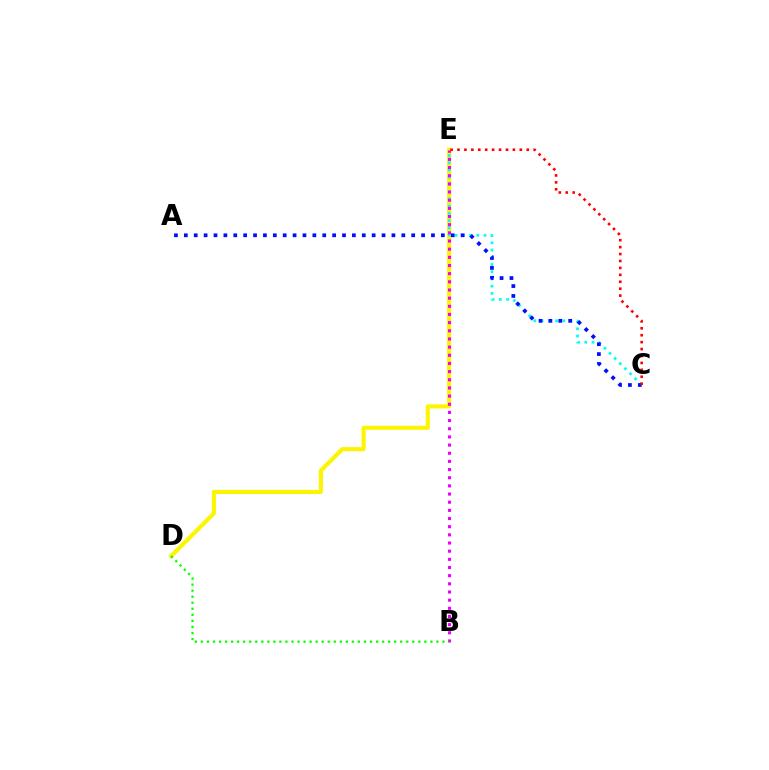{('D', 'E'): [{'color': '#fcf500', 'line_style': 'solid', 'thickness': 2.96}], ('C', 'E'): [{'color': '#00fff6', 'line_style': 'dotted', 'thickness': 1.96}, {'color': '#ff0000', 'line_style': 'dotted', 'thickness': 1.88}], ('B', 'E'): [{'color': '#ee00ff', 'line_style': 'dotted', 'thickness': 2.22}], ('B', 'D'): [{'color': '#08ff00', 'line_style': 'dotted', 'thickness': 1.64}], ('A', 'C'): [{'color': '#0010ff', 'line_style': 'dotted', 'thickness': 2.69}]}